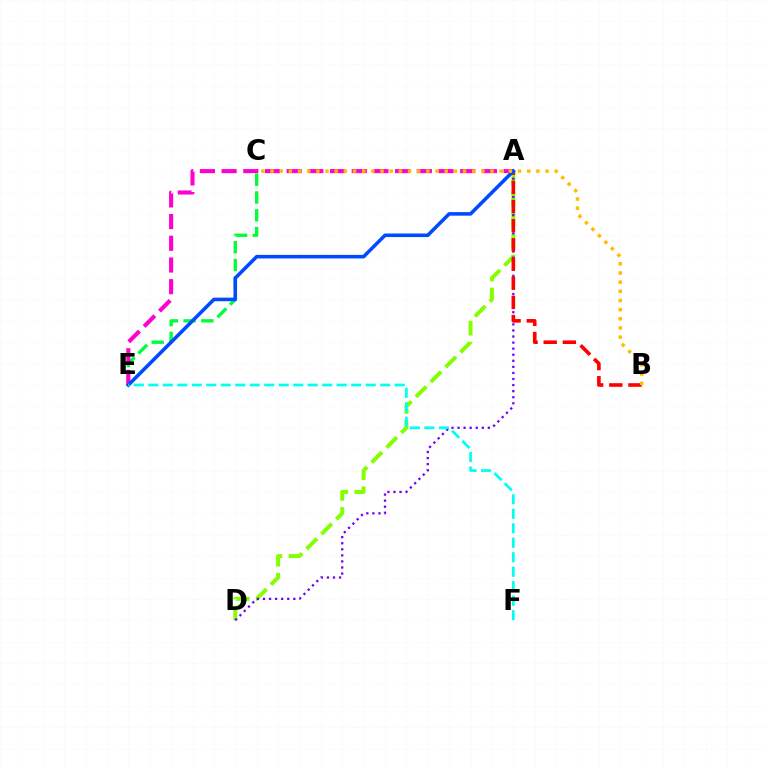{('A', 'D'): [{'color': '#84ff00', 'line_style': 'dashed', 'thickness': 2.85}, {'color': '#7200ff', 'line_style': 'dotted', 'thickness': 1.65}], ('C', 'E'): [{'color': '#00ff39', 'line_style': 'dashed', 'thickness': 2.42}], ('A', 'E'): [{'color': '#ff00cf', 'line_style': 'dashed', 'thickness': 2.95}, {'color': '#004bff', 'line_style': 'solid', 'thickness': 2.57}], ('A', 'B'): [{'color': '#ff0000', 'line_style': 'dashed', 'thickness': 2.6}], ('B', 'C'): [{'color': '#ffbd00', 'line_style': 'dotted', 'thickness': 2.49}], ('E', 'F'): [{'color': '#00fff6', 'line_style': 'dashed', 'thickness': 1.97}]}